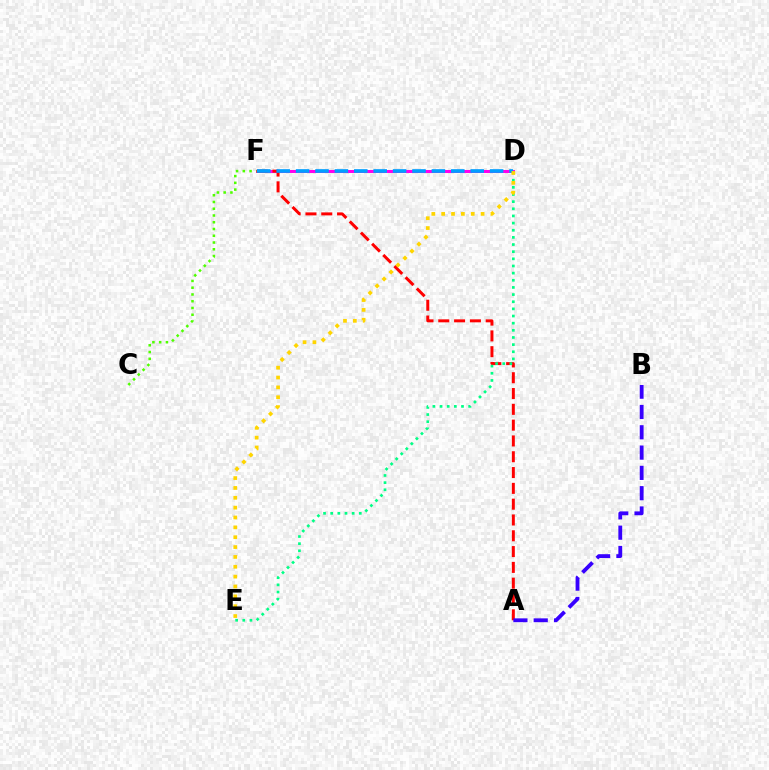{('D', 'F'): [{'color': '#ff00ed', 'line_style': 'solid', 'thickness': 2.16}, {'color': '#009eff', 'line_style': 'dashed', 'thickness': 2.64}], ('C', 'F'): [{'color': '#4fff00', 'line_style': 'dotted', 'thickness': 1.84}], ('A', 'F'): [{'color': '#ff0000', 'line_style': 'dashed', 'thickness': 2.15}], ('A', 'B'): [{'color': '#3700ff', 'line_style': 'dashed', 'thickness': 2.76}], ('D', 'E'): [{'color': '#00ff86', 'line_style': 'dotted', 'thickness': 1.94}, {'color': '#ffd500', 'line_style': 'dotted', 'thickness': 2.68}]}